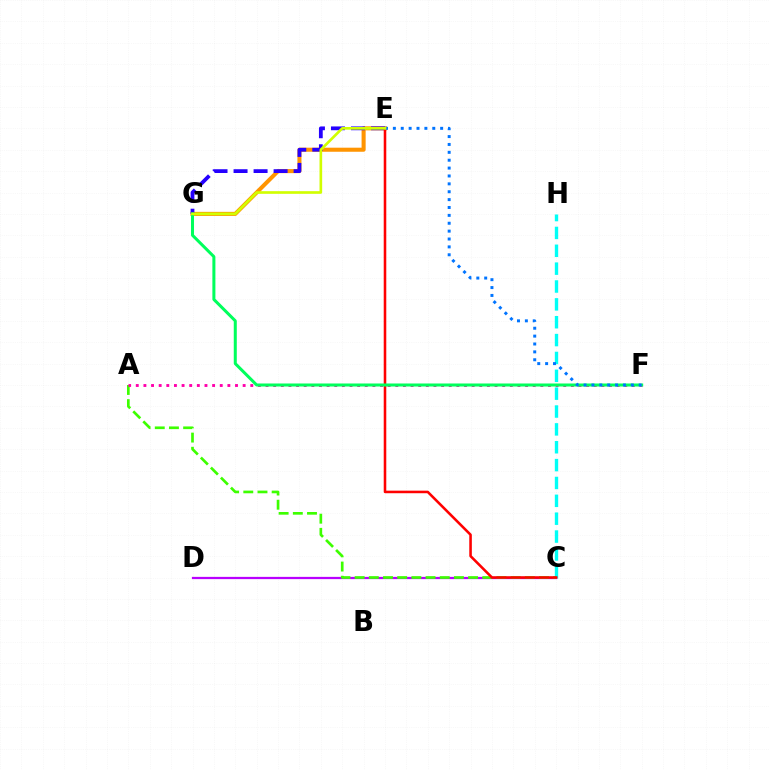{('E', 'G'): [{'color': '#ff9400', 'line_style': 'solid', 'thickness': 2.93}, {'color': '#2500ff', 'line_style': 'dashed', 'thickness': 2.72}, {'color': '#d1ff00', 'line_style': 'solid', 'thickness': 1.91}], ('C', 'H'): [{'color': '#00fff6', 'line_style': 'dashed', 'thickness': 2.43}], ('C', 'D'): [{'color': '#b900ff', 'line_style': 'solid', 'thickness': 1.62}], ('A', 'C'): [{'color': '#3dff00', 'line_style': 'dashed', 'thickness': 1.93}], ('A', 'F'): [{'color': '#ff00ac', 'line_style': 'dotted', 'thickness': 2.07}], ('C', 'E'): [{'color': '#ff0000', 'line_style': 'solid', 'thickness': 1.85}], ('F', 'G'): [{'color': '#00ff5c', 'line_style': 'solid', 'thickness': 2.18}], ('E', 'F'): [{'color': '#0074ff', 'line_style': 'dotted', 'thickness': 2.14}]}